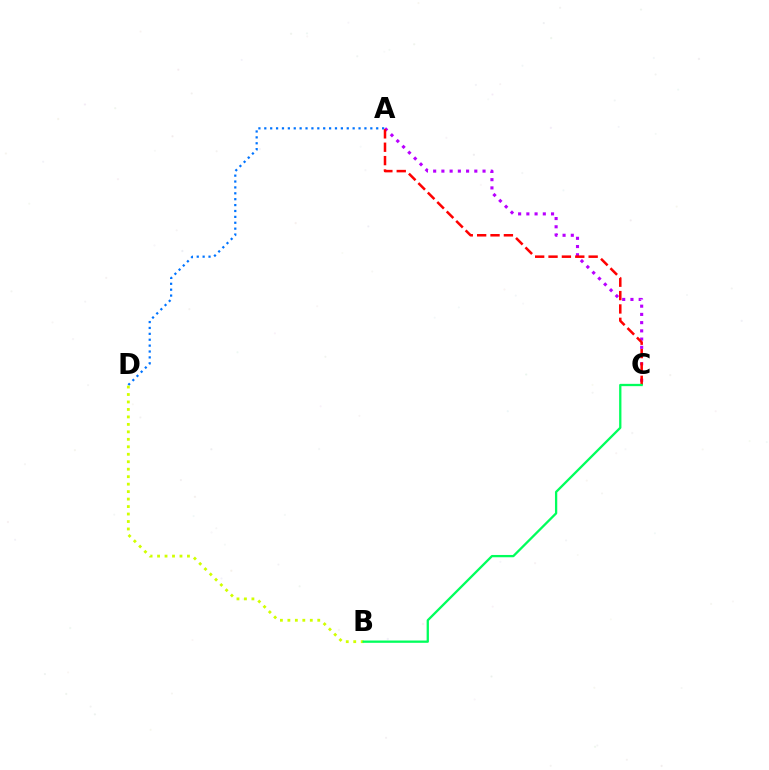{('A', 'D'): [{'color': '#0074ff', 'line_style': 'dotted', 'thickness': 1.6}], ('B', 'D'): [{'color': '#d1ff00', 'line_style': 'dotted', 'thickness': 2.03}], ('A', 'C'): [{'color': '#b900ff', 'line_style': 'dotted', 'thickness': 2.24}, {'color': '#ff0000', 'line_style': 'dashed', 'thickness': 1.82}], ('B', 'C'): [{'color': '#00ff5c', 'line_style': 'solid', 'thickness': 1.65}]}